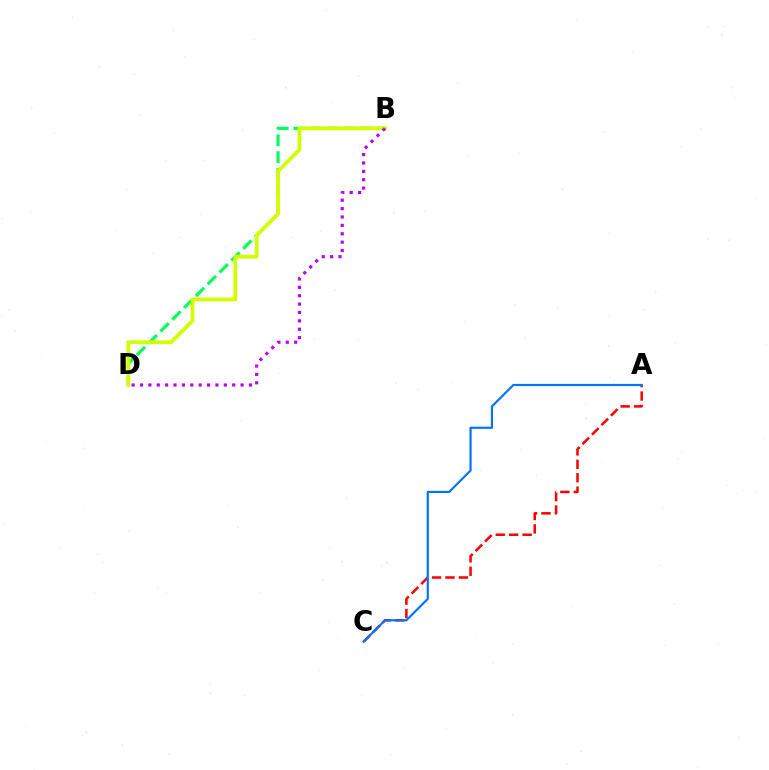{('B', 'D'): [{'color': '#00ff5c', 'line_style': 'dashed', 'thickness': 2.27}, {'color': '#d1ff00', 'line_style': 'solid', 'thickness': 2.74}, {'color': '#b900ff', 'line_style': 'dotted', 'thickness': 2.28}], ('A', 'C'): [{'color': '#ff0000', 'line_style': 'dashed', 'thickness': 1.82}, {'color': '#0074ff', 'line_style': 'solid', 'thickness': 1.57}]}